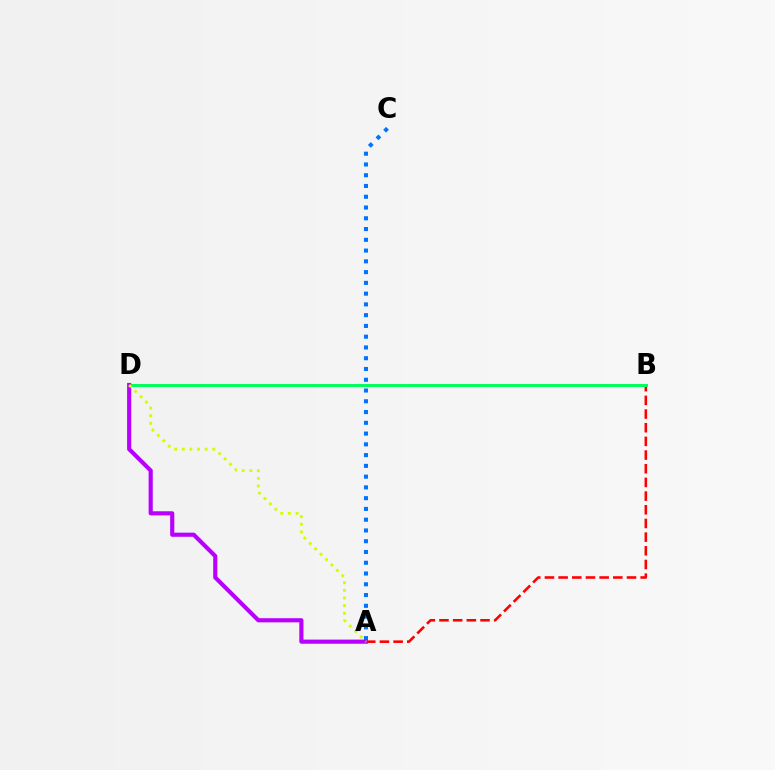{('A', 'B'): [{'color': '#ff0000', 'line_style': 'dashed', 'thickness': 1.86}], ('B', 'D'): [{'color': '#00ff5c', 'line_style': 'solid', 'thickness': 2.13}], ('A', 'C'): [{'color': '#0074ff', 'line_style': 'dotted', 'thickness': 2.92}], ('A', 'D'): [{'color': '#b900ff', 'line_style': 'solid', 'thickness': 2.99}, {'color': '#d1ff00', 'line_style': 'dotted', 'thickness': 2.08}]}